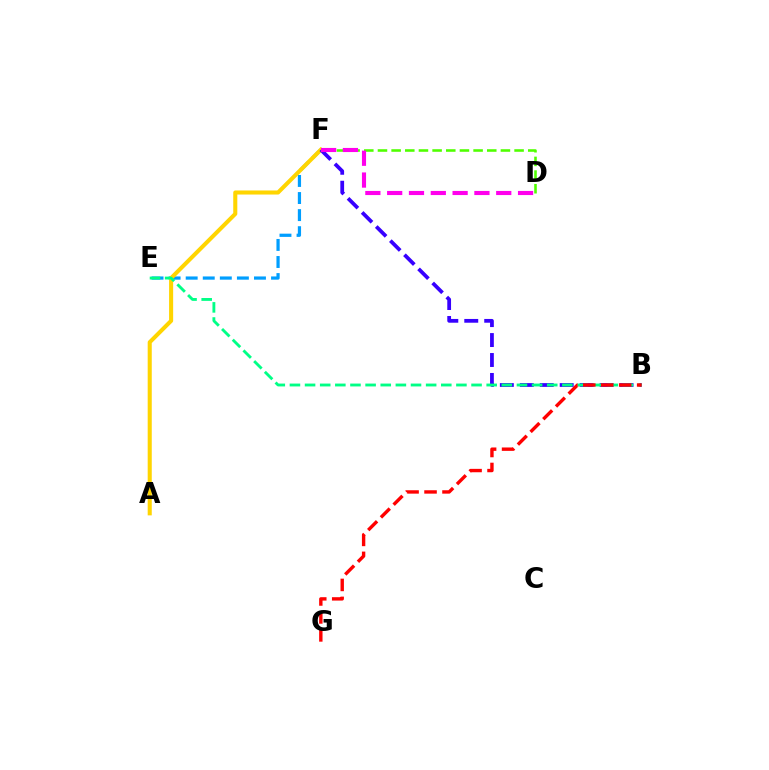{('E', 'F'): [{'color': '#009eff', 'line_style': 'dashed', 'thickness': 2.32}], ('A', 'F'): [{'color': '#ffd500', 'line_style': 'solid', 'thickness': 2.93}], ('B', 'F'): [{'color': '#3700ff', 'line_style': 'dashed', 'thickness': 2.71}], ('B', 'E'): [{'color': '#00ff86', 'line_style': 'dashed', 'thickness': 2.06}], ('B', 'G'): [{'color': '#ff0000', 'line_style': 'dashed', 'thickness': 2.44}], ('D', 'F'): [{'color': '#4fff00', 'line_style': 'dashed', 'thickness': 1.86}, {'color': '#ff00ed', 'line_style': 'dashed', 'thickness': 2.96}]}